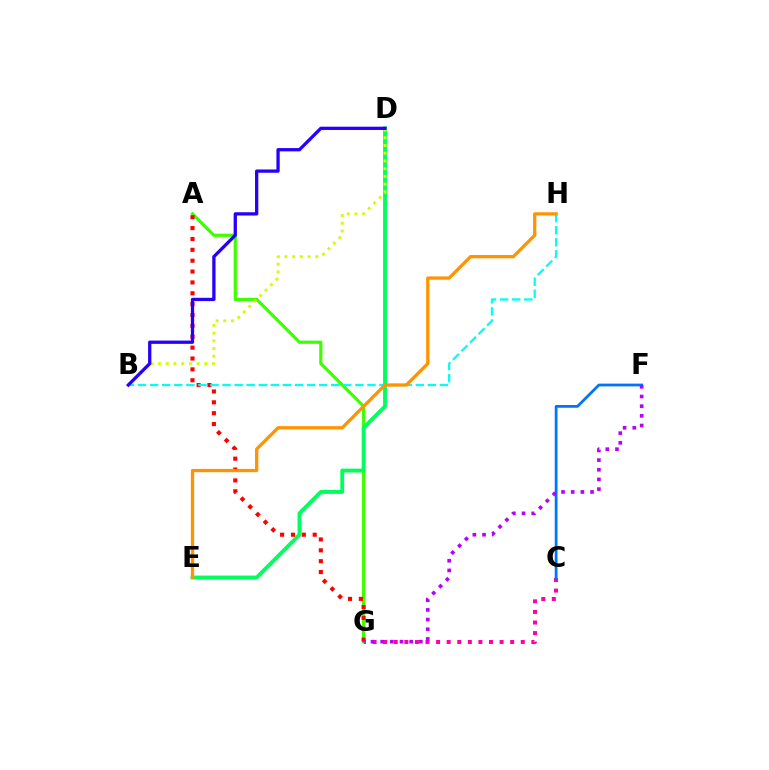{('C', 'G'): [{'color': '#ff00ac', 'line_style': 'dotted', 'thickness': 2.88}], ('C', 'F'): [{'color': '#0074ff', 'line_style': 'solid', 'thickness': 1.99}], ('A', 'G'): [{'color': '#3dff00', 'line_style': 'solid', 'thickness': 2.3}, {'color': '#ff0000', 'line_style': 'dotted', 'thickness': 2.95}], ('D', 'E'): [{'color': '#00ff5c', 'line_style': 'solid', 'thickness': 2.78}], ('B', 'H'): [{'color': '#00fff6', 'line_style': 'dashed', 'thickness': 1.64}], ('B', 'D'): [{'color': '#d1ff00', 'line_style': 'dotted', 'thickness': 2.1}, {'color': '#2500ff', 'line_style': 'solid', 'thickness': 2.36}], ('E', 'H'): [{'color': '#ff9400', 'line_style': 'solid', 'thickness': 2.36}], ('F', 'G'): [{'color': '#b900ff', 'line_style': 'dotted', 'thickness': 2.63}]}